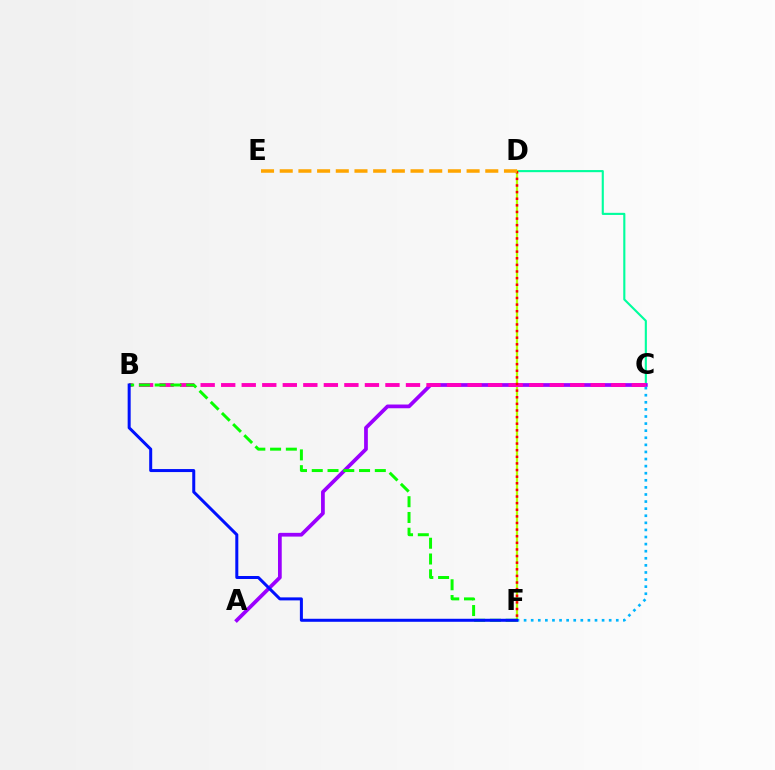{('C', 'D'): [{'color': '#00ff9d', 'line_style': 'solid', 'thickness': 1.53}], ('A', 'C'): [{'color': '#9b00ff', 'line_style': 'solid', 'thickness': 2.69}], ('D', 'F'): [{'color': '#b3ff00', 'line_style': 'solid', 'thickness': 1.62}, {'color': '#ff0000', 'line_style': 'dotted', 'thickness': 1.8}], ('B', 'C'): [{'color': '#ff00bd', 'line_style': 'dashed', 'thickness': 2.79}], ('C', 'F'): [{'color': '#00b5ff', 'line_style': 'dotted', 'thickness': 1.93}], ('B', 'F'): [{'color': '#08ff00', 'line_style': 'dashed', 'thickness': 2.14}, {'color': '#0010ff', 'line_style': 'solid', 'thickness': 2.17}], ('D', 'E'): [{'color': '#ffa500', 'line_style': 'dashed', 'thickness': 2.54}]}